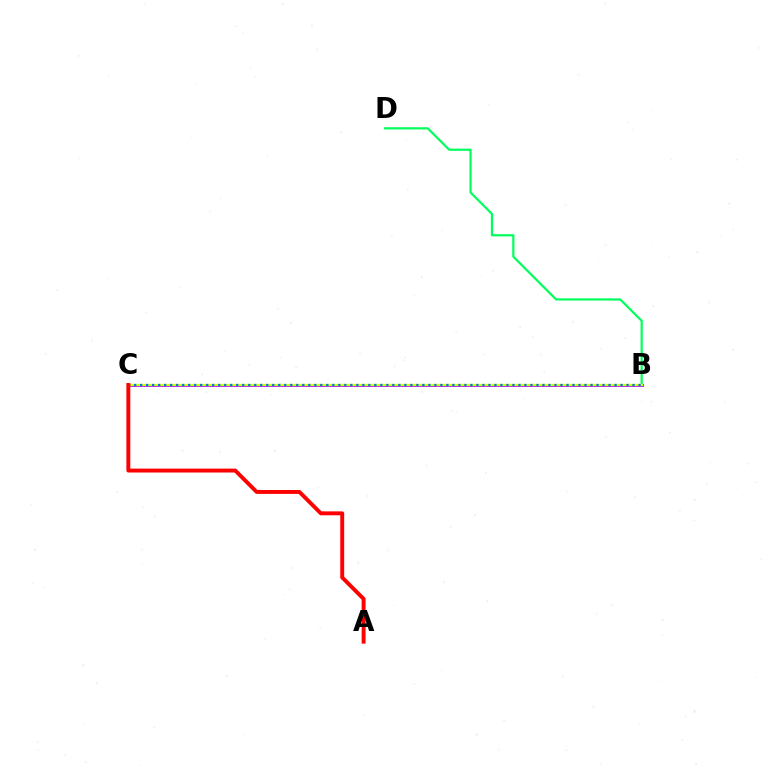{('B', 'D'): [{'color': '#00ff5c', 'line_style': 'solid', 'thickness': 1.59}], ('B', 'C'): [{'color': '#b900ff', 'line_style': 'solid', 'thickness': 2.03}, {'color': '#d1ff00', 'line_style': 'solid', 'thickness': 1.63}, {'color': '#0074ff', 'line_style': 'dotted', 'thickness': 1.63}], ('A', 'C'): [{'color': '#ff0000', 'line_style': 'solid', 'thickness': 2.82}]}